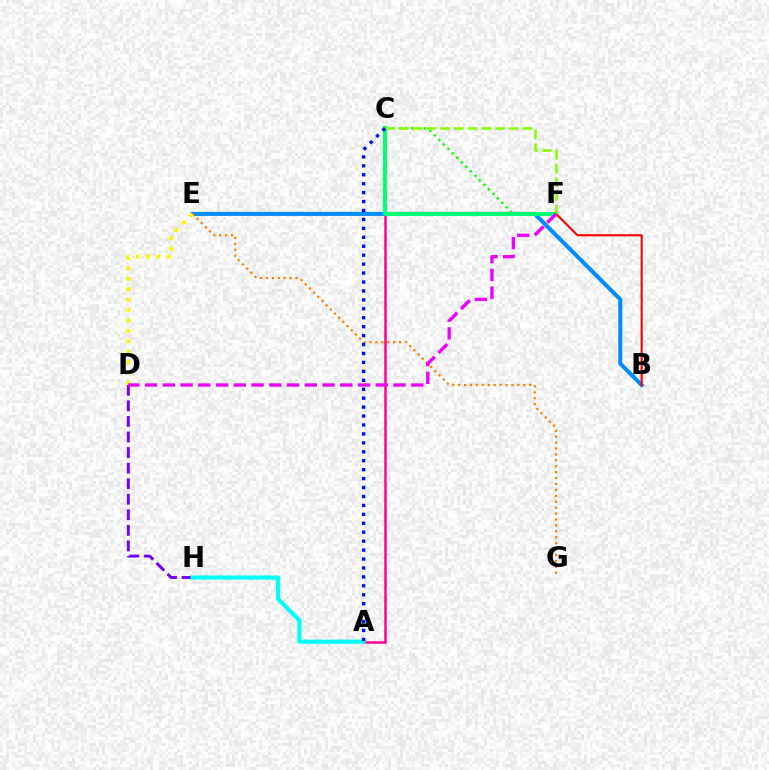{('B', 'E'): [{'color': '#008cff', 'line_style': 'solid', 'thickness': 2.9}], ('A', 'C'): [{'color': '#ff0094', 'line_style': 'solid', 'thickness': 1.8}, {'color': '#0010ff', 'line_style': 'dotted', 'thickness': 2.43}], ('C', 'F'): [{'color': '#08ff00', 'line_style': 'dotted', 'thickness': 1.73}, {'color': '#00ff74', 'line_style': 'solid', 'thickness': 2.88}, {'color': '#84ff00', 'line_style': 'dashed', 'thickness': 1.87}], ('D', 'H'): [{'color': '#7200ff', 'line_style': 'dashed', 'thickness': 2.11}], ('A', 'H'): [{'color': '#00fff6', 'line_style': 'solid', 'thickness': 2.98}], ('E', 'G'): [{'color': '#ff7c00', 'line_style': 'dotted', 'thickness': 1.61}], ('D', 'E'): [{'color': '#fcf500', 'line_style': 'dotted', 'thickness': 2.83}], ('B', 'F'): [{'color': '#ff0000', 'line_style': 'solid', 'thickness': 1.53}], ('D', 'F'): [{'color': '#ee00ff', 'line_style': 'dashed', 'thickness': 2.41}]}